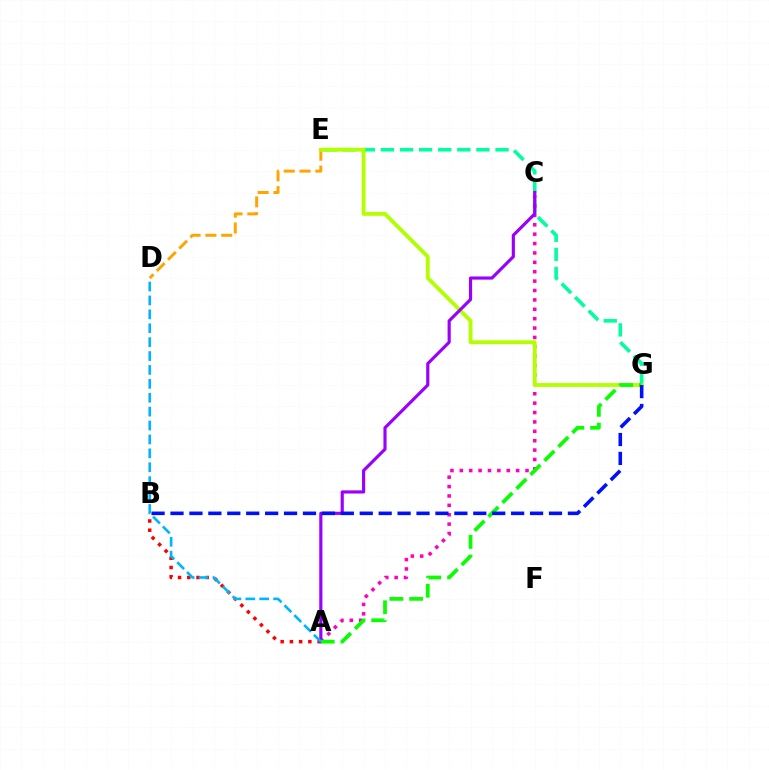{('E', 'G'): [{'color': '#00ff9d', 'line_style': 'dashed', 'thickness': 2.59}, {'color': '#b3ff00', 'line_style': 'solid', 'thickness': 2.77}], ('A', 'C'): [{'color': '#ff00bd', 'line_style': 'dotted', 'thickness': 2.55}, {'color': '#9b00ff', 'line_style': 'solid', 'thickness': 2.27}], ('D', 'E'): [{'color': '#ffa500', 'line_style': 'dashed', 'thickness': 2.15}], ('A', 'B'): [{'color': '#ff0000', 'line_style': 'dotted', 'thickness': 2.51}], ('A', 'G'): [{'color': '#08ff00', 'line_style': 'dashed', 'thickness': 2.69}], ('A', 'D'): [{'color': '#00b5ff', 'line_style': 'dashed', 'thickness': 1.89}], ('B', 'G'): [{'color': '#0010ff', 'line_style': 'dashed', 'thickness': 2.57}]}